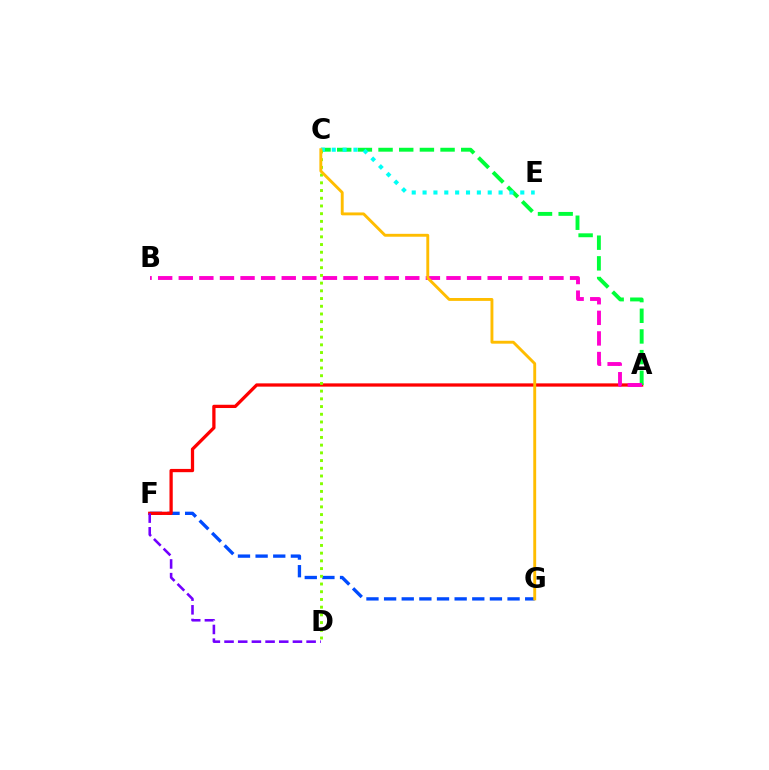{('F', 'G'): [{'color': '#004bff', 'line_style': 'dashed', 'thickness': 2.4}], ('A', 'F'): [{'color': '#ff0000', 'line_style': 'solid', 'thickness': 2.35}], ('A', 'C'): [{'color': '#00ff39', 'line_style': 'dashed', 'thickness': 2.81}], ('A', 'B'): [{'color': '#ff00cf', 'line_style': 'dashed', 'thickness': 2.8}], ('D', 'F'): [{'color': '#7200ff', 'line_style': 'dashed', 'thickness': 1.86}], ('C', 'E'): [{'color': '#00fff6', 'line_style': 'dotted', 'thickness': 2.95}], ('C', 'D'): [{'color': '#84ff00', 'line_style': 'dotted', 'thickness': 2.1}], ('C', 'G'): [{'color': '#ffbd00', 'line_style': 'solid', 'thickness': 2.08}]}